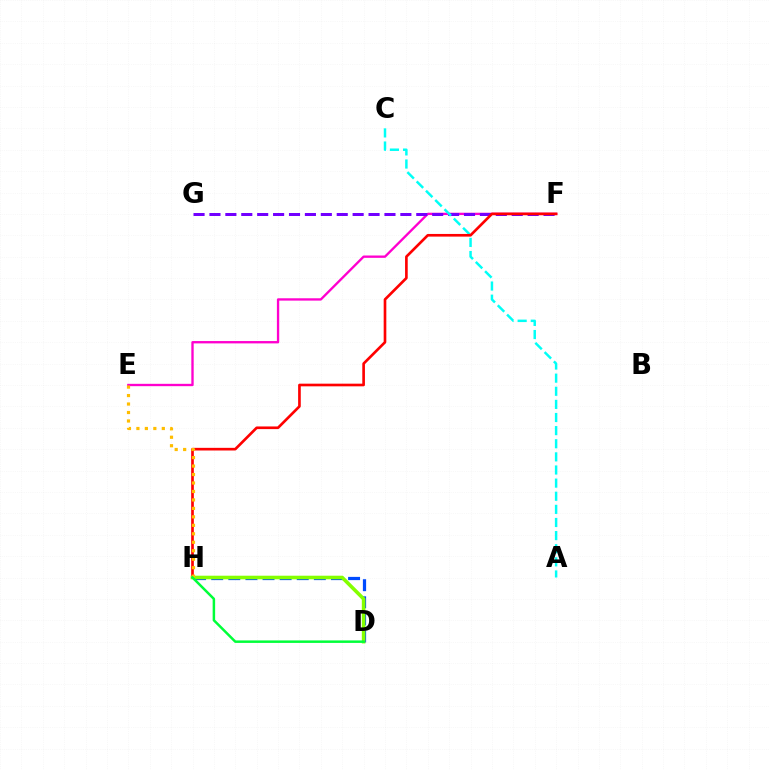{('E', 'F'): [{'color': '#ff00cf', 'line_style': 'solid', 'thickness': 1.69}], ('F', 'G'): [{'color': '#7200ff', 'line_style': 'dashed', 'thickness': 2.16}], ('A', 'C'): [{'color': '#00fff6', 'line_style': 'dashed', 'thickness': 1.78}], ('D', 'H'): [{'color': '#004bff', 'line_style': 'dashed', 'thickness': 2.32}, {'color': '#84ff00', 'line_style': 'solid', 'thickness': 2.58}, {'color': '#00ff39', 'line_style': 'solid', 'thickness': 1.79}], ('F', 'H'): [{'color': '#ff0000', 'line_style': 'solid', 'thickness': 1.91}], ('E', 'H'): [{'color': '#ffbd00', 'line_style': 'dotted', 'thickness': 2.3}]}